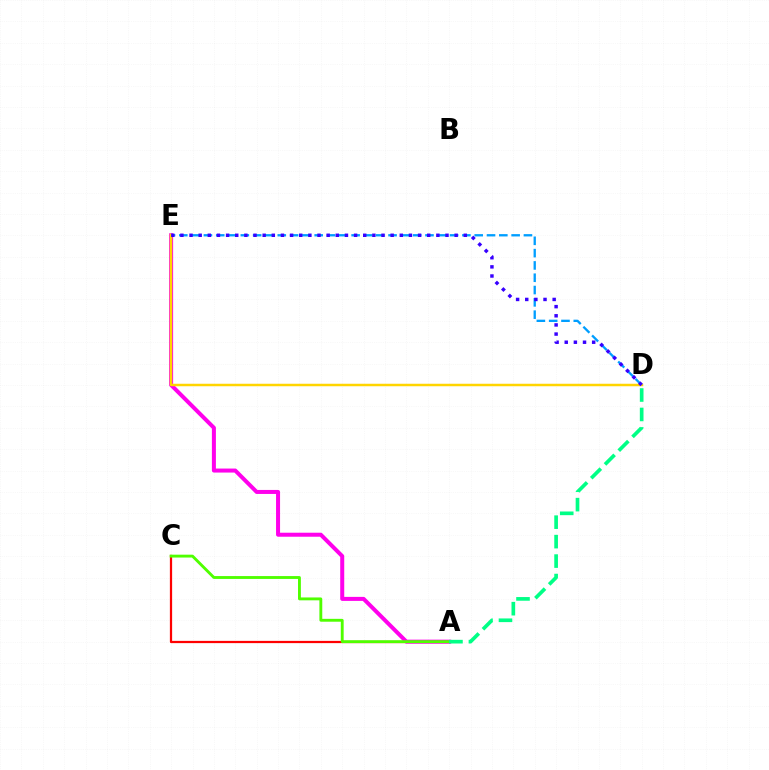{('A', 'C'): [{'color': '#ff0000', 'line_style': 'solid', 'thickness': 1.61}, {'color': '#4fff00', 'line_style': 'solid', 'thickness': 2.06}], ('A', 'E'): [{'color': '#ff00ed', 'line_style': 'solid', 'thickness': 2.89}], ('D', 'E'): [{'color': '#009eff', 'line_style': 'dashed', 'thickness': 1.67}, {'color': '#ffd500', 'line_style': 'solid', 'thickness': 1.79}, {'color': '#3700ff', 'line_style': 'dotted', 'thickness': 2.48}], ('A', 'D'): [{'color': '#00ff86', 'line_style': 'dashed', 'thickness': 2.64}]}